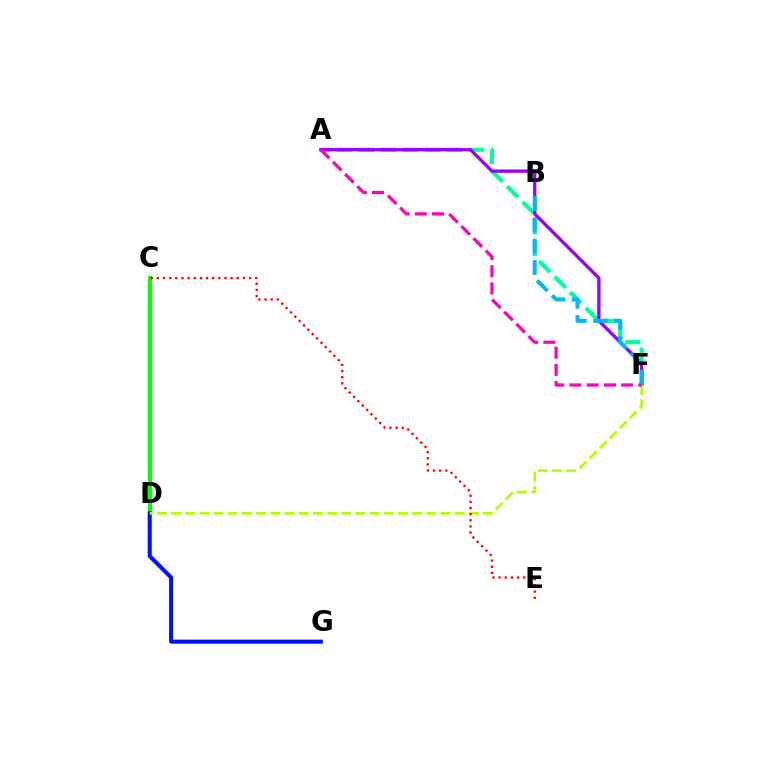{('C', 'D'): [{'color': '#ffa500', 'line_style': 'dotted', 'thickness': 2.55}, {'color': '#08ff00', 'line_style': 'solid', 'thickness': 2.97}], ('A', 'F'): [{'color': '#00ff9d', 'line_style': 'dashed', 'thickness': 2.99}, {'color': '#9b00ff', 'line_style': 'solid', 'thickness': 2.39}, {'color': '#ff00bd', 'line_style': 'dashed', 'thickness': 2.34}], ('D', 'G'): [{'color': '#0010ff', 'line_style': 'solid', 'thickness': 2.9}], ('B', 'F'): [{'color': '#00b5ff', 'line_style': 'dashed', 'thickness': 2.9}], ('D', 'F'): [{'color': '#b3ff00', 'line_style': 'dashed', 'thickness': 1.93}], ('C', 'E'): [{'color': '#ff0000', 'line_style': 'dotted', 'thickness': 1.67}]}